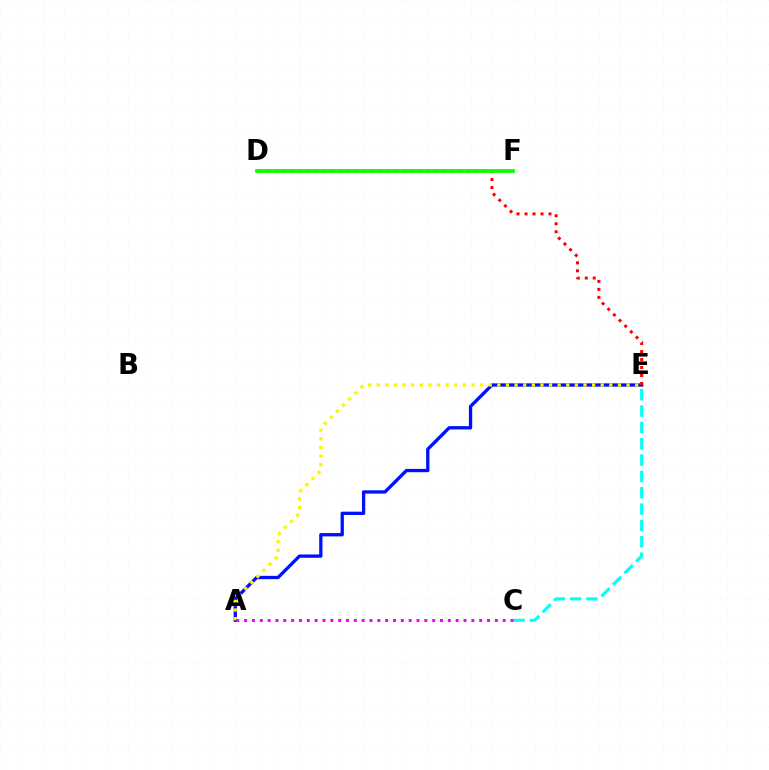{('A', 'E'): [{'color': '#0010ff', 'line_style': 'solid', 'thickness': 2.38}, {'color': '#fcf500', 'line_style': 'dotted', 'thickness': 2.34}], ('D', 'E'): [{'color': '#ff0000', 'line_style': 'dotted', 'thickness': 2.17}], ('C', 'E'): [{'color': '#00fff6', 'line_style': 'dashed', 'thickness': 2.22}], ('A', 'C'): [{'color': '#ee00ff', 'line_style': 'dotted', 'thickness': 2.13}], ('D', 'F'): [{'color': '#08ff00', 'line_style': 'solid', 'thickness': 2.65}]}